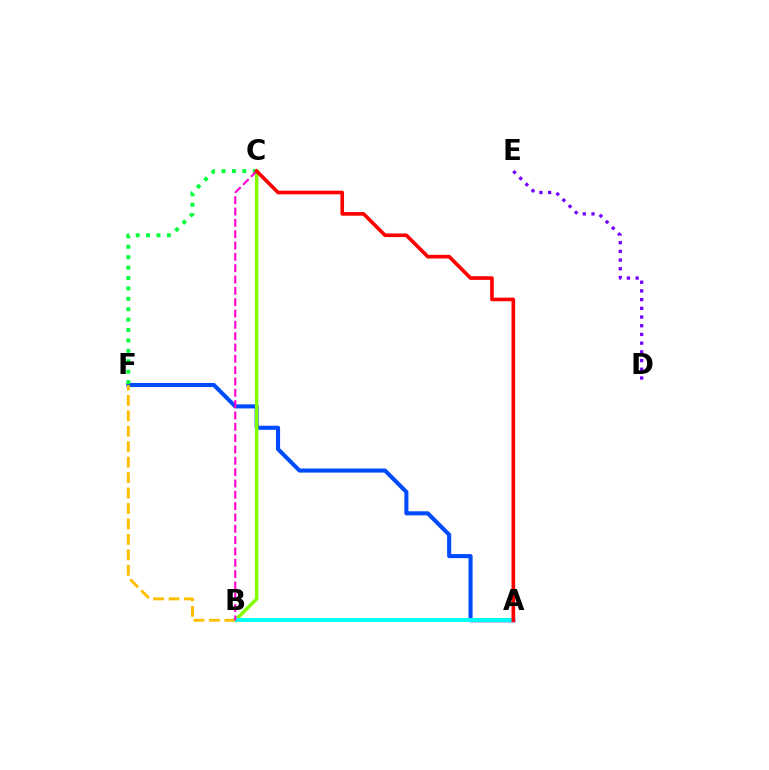{('D', 'E'): [{'color': '#7200ff', 'line_style': 'dotted', 'thickness': 2.37}], ('A', 'F'): [{'color': '#004bff', 'line_style': 'solid', 'thickness': 2.94}], ('B', 'C'): [{'color': '#84ff00', 'line_style': 'solid', 'thickness': 2.51}, {'color': '#ff00cf', 'line_style': 'dashed', 'thickness': 1.54}], ('C', 'F'): [{'color': '#00ff39', 'line_style': 'dotted', 'thickness': 2.83}], ('A', 'B'): [{'color': '#00fff6', 'line_style': 'solid', 'thickness': 2.79}], ('B', 'F'): [{'color': '#ffbd00', 'line_style': 'dashed', 'thickness': 2.1}], ('A', 'C'): [{'color': '#ff0000', 'line_style': 'solid', 'thickness': 2.62}]}